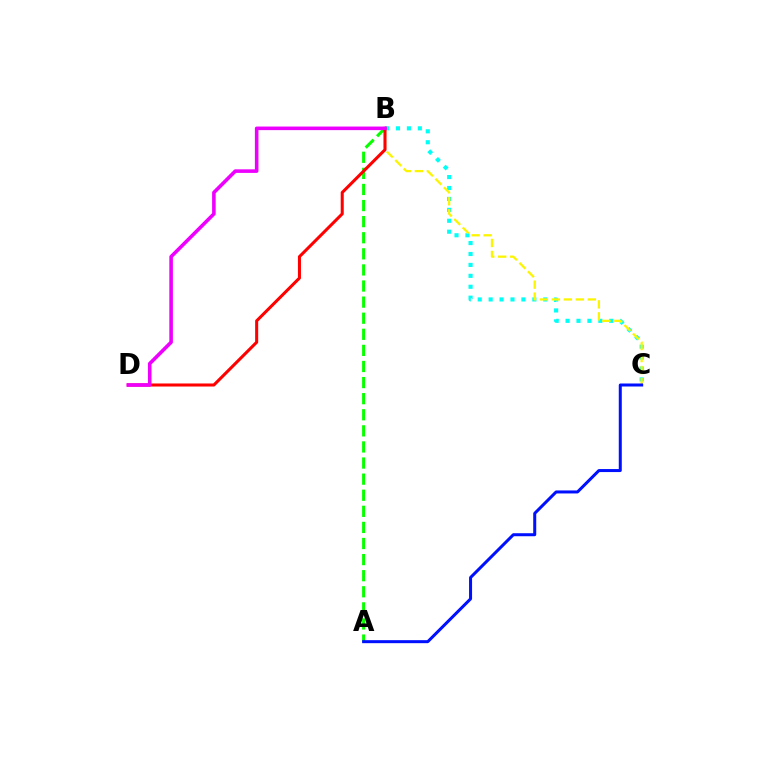{('A', 'B'): [{'color': '#08ff00', 'line_style': 'dashed', 'thickness': 2.19}], ('B', 'C'): [{'color': '#00fff6', 'line_style': 'dotted', 'thickness': 2.97}, {'color': '#fcf500', 'line_style': 'dashed', 'thickness': 1.63}], ('B', 'D'): [{'color': '#ff0000', 'line_style': 'solid', 'thickness': 2.19}, {'color': '#ee00ff', 'line_style': 'solid', 'thickness': 2.58}], ('A', 'C'): [{'color': '#0010ff', 'line_style': 'solid', 'thickness': 2.17}]}